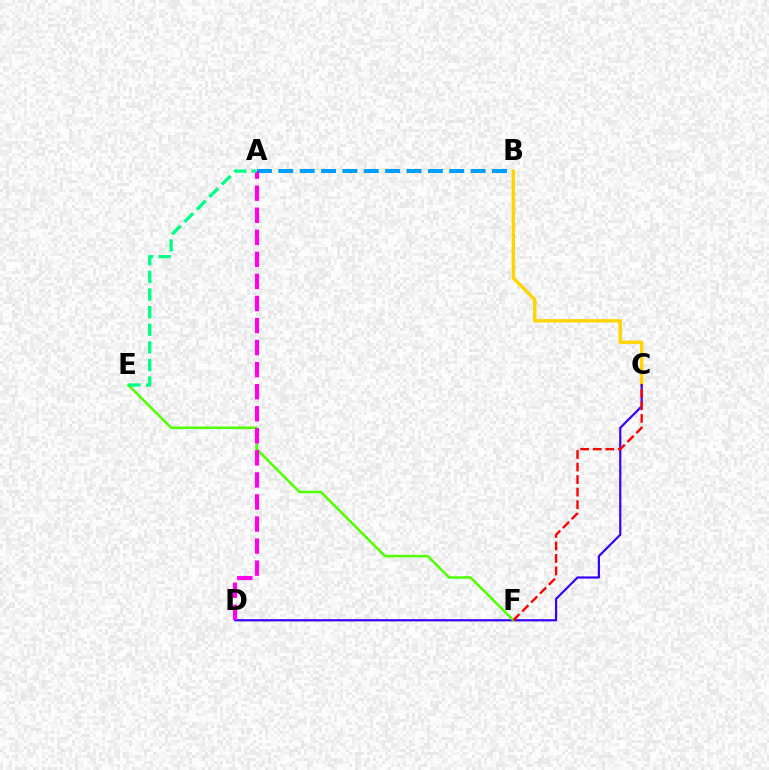{('B', 'C'): [{'color': '#ffd500', 'line_style': 'solid', 'thickness': 2.45}], ('C', 'D'): [{'color': '#3700ff', 'line_style': 'solid', 'thickness': 1.59}], ('E', 'F'): [{'color': '#4fff00', 'line_style': 'solid', 'thickness': 1.81}], ('A', 'B'): [{'color': '#009eff', 'line_style': 'dashed', 'thickness': 2.9}], ('C', 'F'): [{'color': '#ff0000', 'line_style': 'dashed', 'thickness': 1.7}], ('A', 'D'): [{'color': '#ff00ed', 'line_style': 'dashed', 'thickness': 3.0}], ('A', 'E'): [{'color': '#00ff86', 'line_style': 'dashed', 'thickness': 2.39}]}